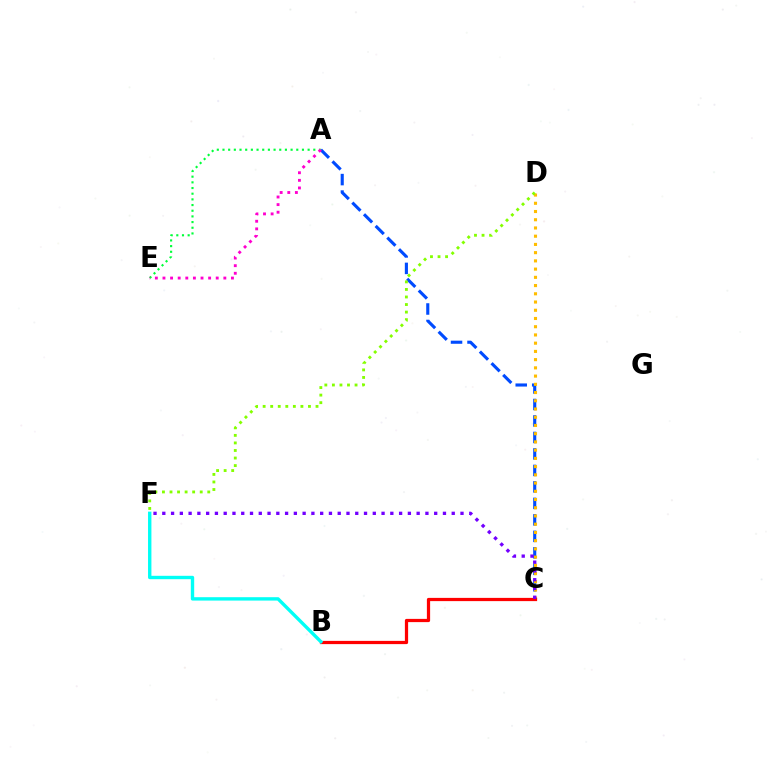{('A', 'C'): [{'color': '#004bff', 'line_style': 'dashed', 'thickness': 2.24}], ('C', 'D'): [{'color': '#ffbd00', 'line_style': 'dotted', 'thickness': 2.24}], ('B', 'C'): [{'color': '#ff0000', 'line_style': 'solid', 'thickness': 2.33}], ('B', 'F'): [{'color': '#00fff6', 'line_style': 'solid', 'thickness': 2.43}], ('A', 'E'): [{'color': '#00ff39', 'line_style': 'dotted', 'thickness': 1.54}, {'color': '#ff00cf', 'line_style': 'dotted', 'thickness': 2.07}], ('D', 'F'): [{'color': '#84ff00', 'line_style': 'dotted', 'thickness': 2.05}], ('C', 'F'): [{'color': '#7200ff', 'line_style': 'dotted', 'thickness': 2.38}]}